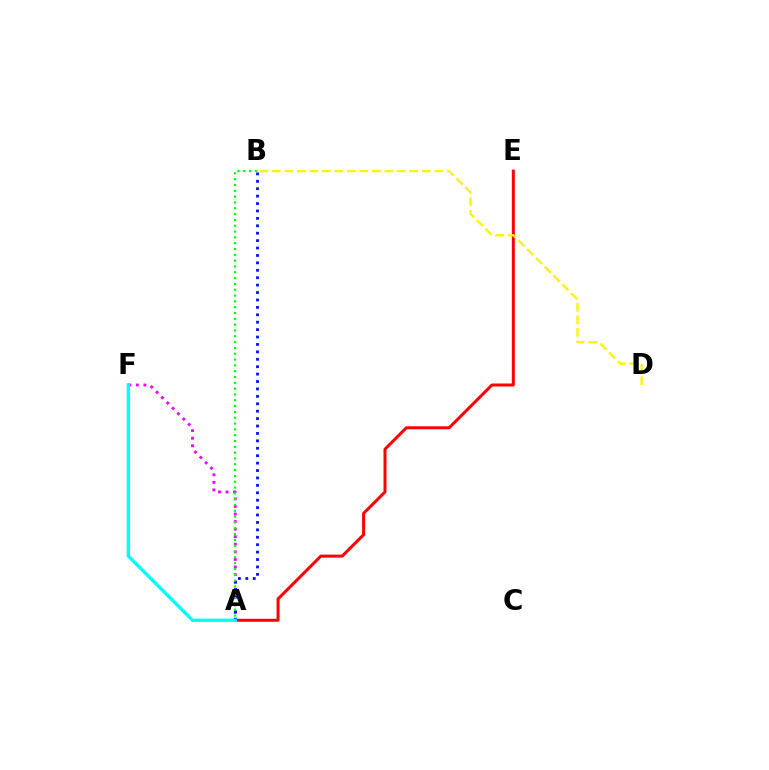{('A', 'E'): [{'color': '#ff0000', 'line_style': 'solid', 'thickness': 2.16}], ('A', 'F'): [{'color': '#ee00ff', 'line_style': 'dotted', 'thickness': 2.06}, {'color': '#00fff6', 'line_style': 'solid', 'thickness': 2.38}], ('A', 'B'): [{'color': '#0010ff', 'line_style': 'dotted', 'thickness': 2.01}, {'color': '#08ff00', 'line_style': 'dotted', 'thickness': 1.58}], ('B', 'D'): [{'color': '#fcf500', 'line_style': 'dashed', 'thickness': 1.7}]}